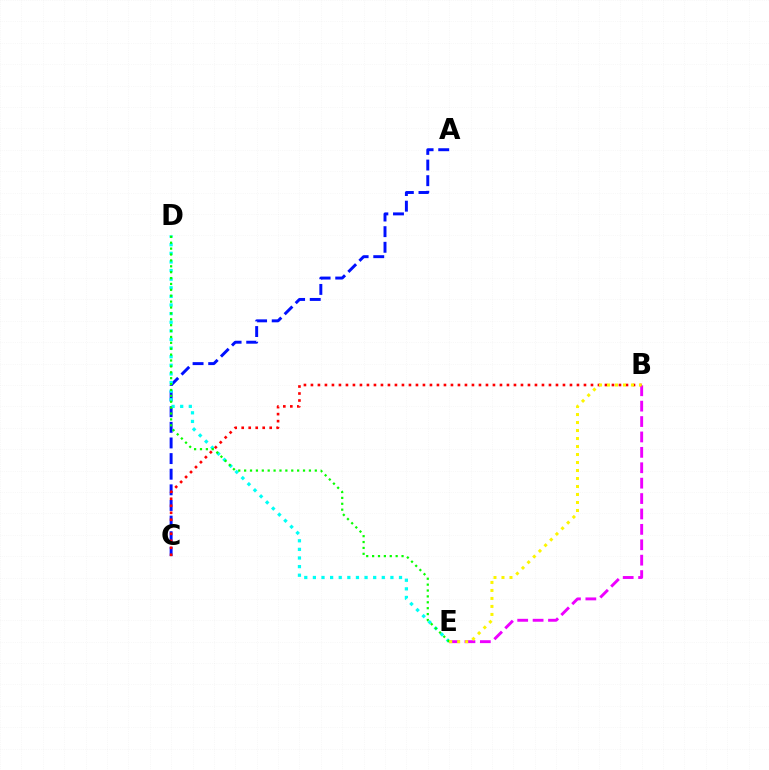{('A', 'C'): [{'color': '#0010ff', 'line_style': 'dashed', 'thickness': 2.12}], ('B', 'E'): [{'color': '#ee00ff', 'line_style': 'dashed', 'thickness': 2.09}, {'color': '#fcf500', 'line_style': 'dotted', 'thickness': 2.17}], ('D', 'E'): [{'color': '#00fff6', 'line_style': 'dotted', 'thickness': 2.34}, {'color': '#08ff00', 'line_style': 'dotted', 'thickness': 1.6}], ('B', 'C'): [{'color': '#ff0000', 'line_style': 'dotted', 'thickness': 1.9}]}